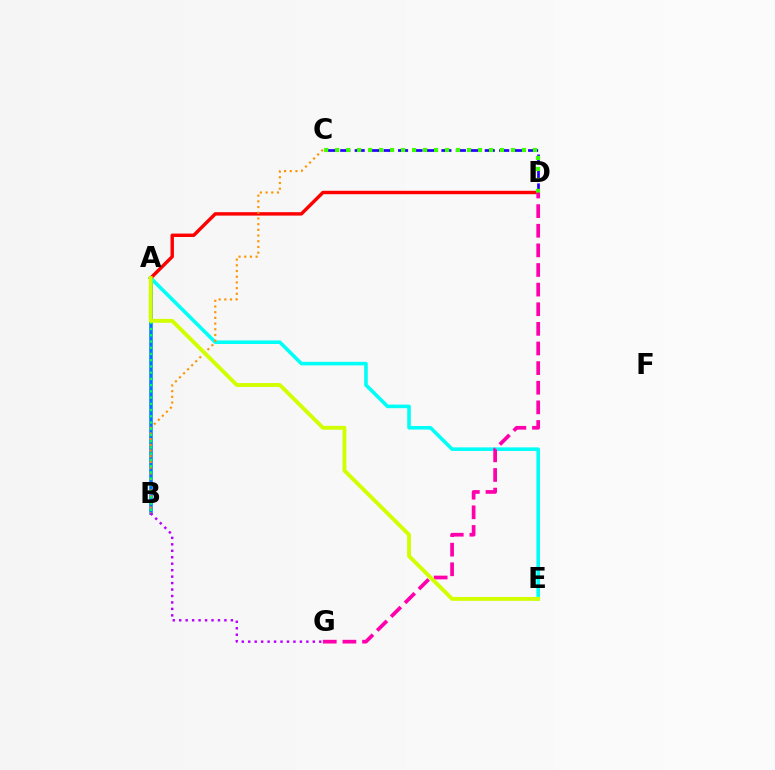{('A', 'B'): [{'color': '#0074ff', 'line_style': 'solid', 'thickness': 2.53}, {'color': '#00ff5c', 'line_style': 'dotted', 'thickness': 1.69}], ('C', 'D'): [{'color': '#2500ff', 'line_style': 'dashed', 'thickness': 1.96}, {'color': '#3dff00', 'line_style': 'dotted', 'thickness': 2.99}], ('A', 'E'): [{'color': '#00fff6', 'line_style': 'solid', 'thickness': 2.57}, {'color': '#d1ff00', 'line_style': 'solid', 'thickness': 2.79}], ('A', 'D'): [{'color': '#ff0000', 'line_style': 'solid', 'thickness': 2.46}], ('B', 'C'): [{'color': '#ff9400', 'line_style': 'dotted', 'thickness': 1.55}], ('D', 'G'): [{'color': '#ff00ac', 'line_style': 'dashed', 'thickness': 2.67}], ('B', 'G'): [{'color': '#b900ff', 'line_style': 'dotted', 'thickness': 1.75}]}